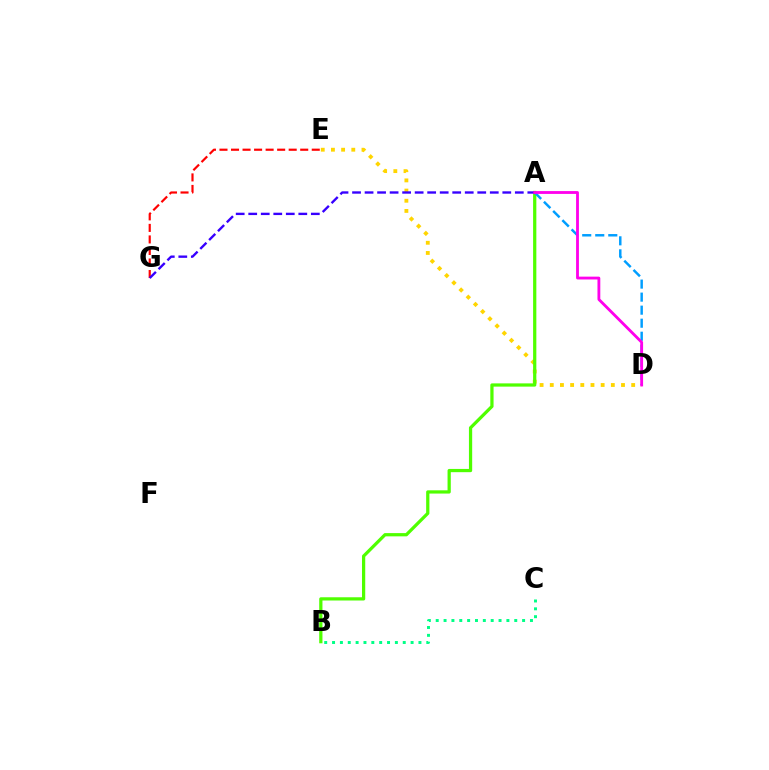{('D', 'E'): [{'color': '#ffd500', 'line_style': 'dotted', 'thickness': 2.77}], ('A', 'B'): [{'color': '#4fff00', 'line_style': 'solid', 'thickness': 2.33}], ('E', 'G'): [{'color': '#ff0000', 'line_style': 'dashed', 'thickness': 1.57}], ('A', 'D'): [{'color': '#009eff', 'line_style': 'dashed', 'thickness': 1.77}, {'color': '#ff00ed', 'line_style': 'solid', 'thickness': 2.04}], ('A', 'G'): [{'color': '#3700ff', 'line_style': 'dashed', 'thickness': 1.7}], ('B', 'C'): [{'color': '#00ff86', 'line_style': 'dotted', 'thickness': 2.13}]}